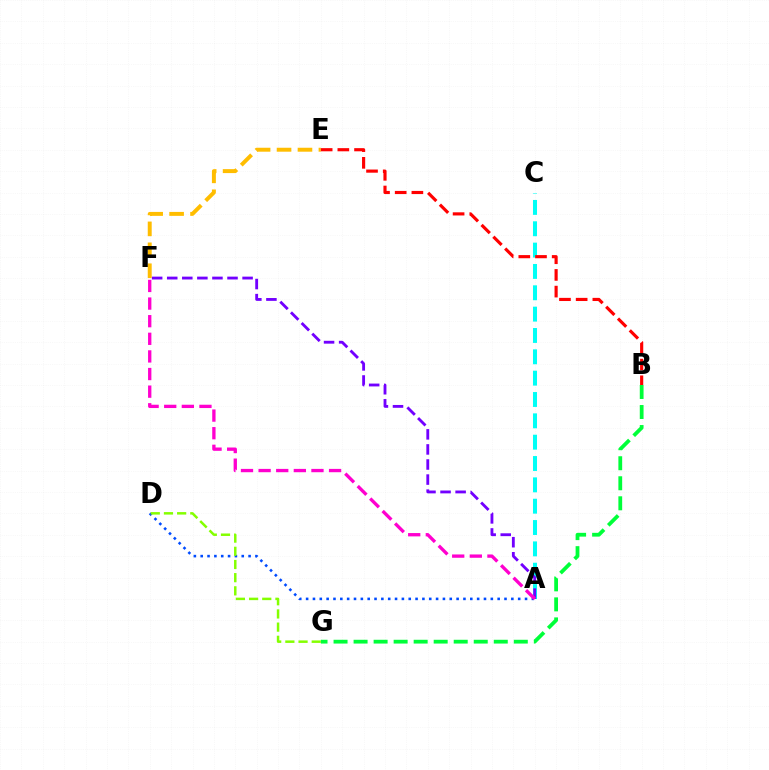{('E', 'F'): [{'color': '#ffbd00', 'line_style': 'dashed', 'thickness': 2.84}], ('A', 'D'): [{'color': '#004bff', 'line_style': 'dotted', 'thickness': 1.86}], ('A', 'C'): [{'color': '#00fff6', 'line_style': 'dashed', 'thickness': 2.9}], ('B', 'E'): [{'color': '#ff0000', 'line_style': 'dashed', 'thickness': 2.27}], ('B', 'G'): [{'color': '#00ff39', 'line_style': 'dashed', 'thickness': 2.72}], ('A', 'F'): [{'color': '#7200ff', 'line_style': 'dashed', 'thickness': 2.05}, {'color': '#ff00cf', 'line_style': 'dashed', 'thickness': 2.39}], ('D', 'G'): [{'color': '#84ff00', 'line_style': 'dashed', 'thickness': 1.79}]}